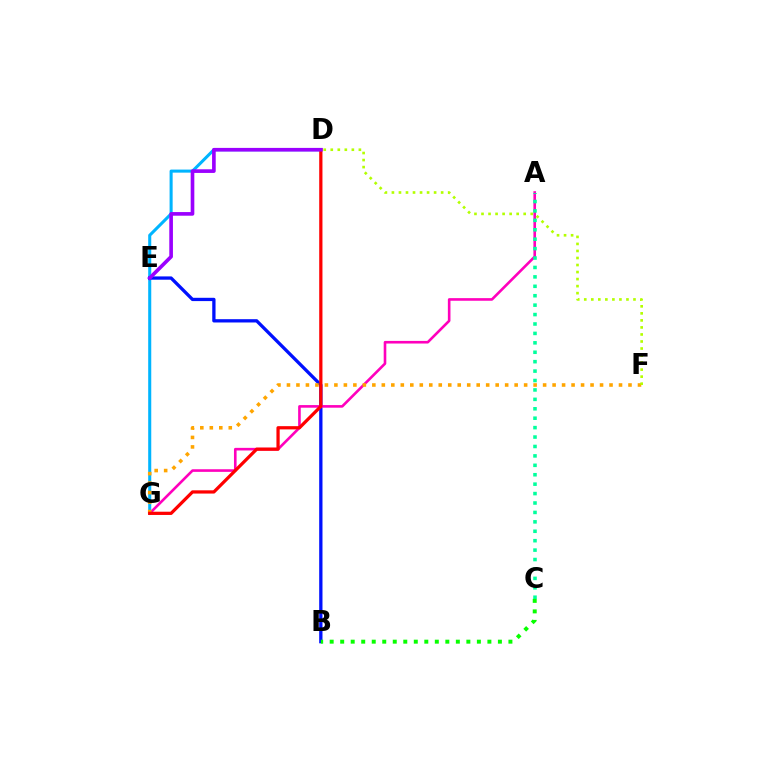{('D', 'G'): [{'color': '#00b5ff', 'line_style': 'solid', 'thickness': 2.2}, {'color': '#ff0000', 'line_style': 'solid', 'thickness': 2.33}], ('B', 'E'): [{'color': '#0010ff', 'line_style': 'solid', 'thickness': 2.37}], ('A', 'G'): [{'color': '#ff00bd', 'line_style': 'solid', 'thickness': 1.88}], ('A', 'C'): [{'color': '#00ff9d', 'line_style': 'dotted', 'thickness': 2.56}], ('F', 'G'): [{'color': '#ffa500', 'line_style': 'dotted', 'thickness': 2.58}], ('D', 'E'): [{'color': '#9b00ff', 'line_style': 'solid', 'thickness': 2.63}], ('D', 'F'): [{'color': '#b3ff00', 'line_style': 'dotted', 'thickness': 1.91}], ('B', 'C'): [{'color': '#08ff00', 'line_style': 'dotted', 'thickness': 2.86}]}